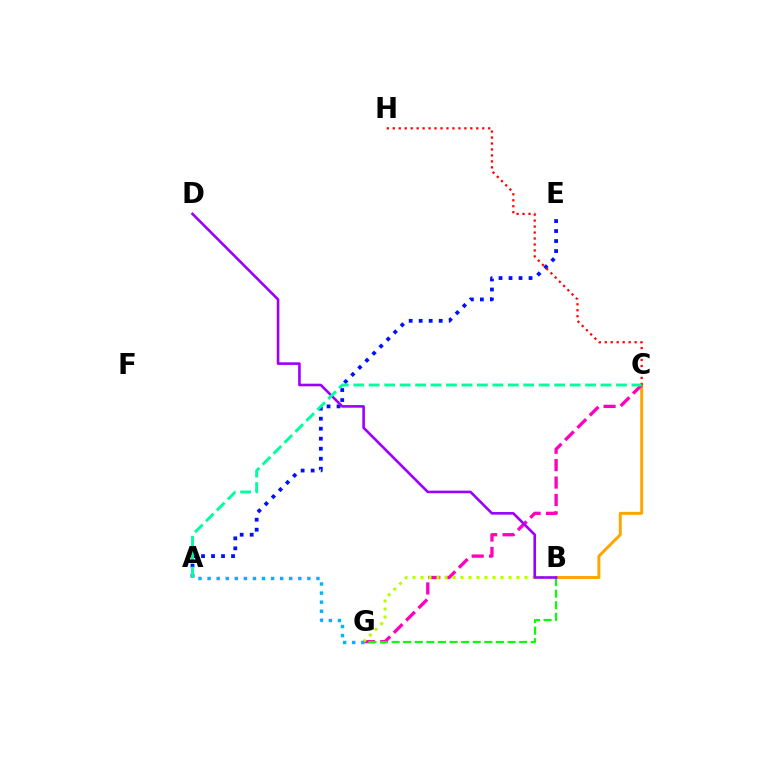{('B', 'C'): [{'color': '#ffa500', 'line_style': 'solid', 'thickness': 2.12}], ('C', 'G'): [{'color': '#ff00bd', 'line_style': 'dashed', 'thickness': 2.37}], ('B', 'G'): [{'color': '#08ff00', 'line_style': 'dashed', 'thickness': 1.58}, {'color': '#b3ff00', 'line_style': 'dotted', 'thickness': 2.17}], ('A', 'E'): [{'color': '#0010ff', 'line_style': 'dotted', 'thickness': 2.72}], ('C', 'H'): [{'color': '#ff0000', 'line_style': 'dotted', 'thickness': 1.62}], ('B', 'D'): [{'color': '#9b00ff', 'line_style': 'solid', 'thickness': 1.88}], ('A', 'G'): [{'color': '#00b5ff', 'line_style': 'dotted', 'thickness': 2.46}], ('A', 'C'): [{'color': '#00ff9d', 'line_style': 'dashed', 'thickness': 2.1}]}